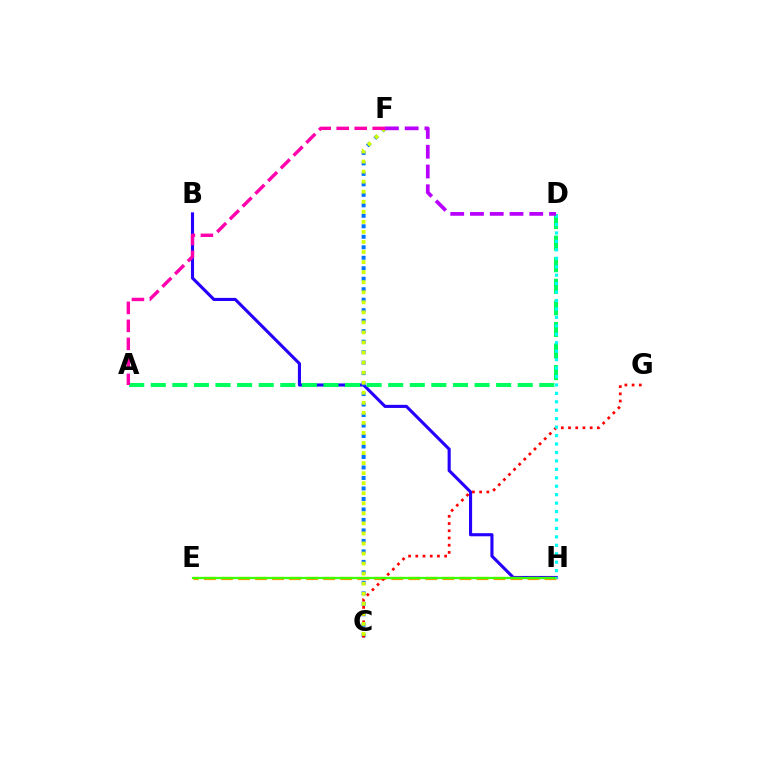{('B', 'H'): [{'color': '#2500ff', 'line_style': 'solid', 'thickness': 2.24}], ('E', 'H'): [{'color': '#ff9400', 'line_style': 'dashed', 'thickness': 2.31}, {'color': '#3dff00', 'line_style': 'solid', 'thickness': 1.61}], ('C', 'F'): [{'color': '#0074ff', 'line_style': 'dotted', 'thickness': 2.85}, {'color': '#d1ff00', 'line_style': 'dotted', 'thickness': 2.73}], ('C', 'G'): [{'color': '#ff0000', 'line_style': 'dotted', 'thickness': 1.96}], ('A', 'D'): [{'color': '#00ff5c', 'line_style': 'dashed', 'thickness': 2.93}], ('D', 'H'): [{'color': '#00fff6', 'line_style': 'dotted', 'thickness': 2.29}], ('A', 'F'): [{'color': '#ff00ac', 'line_style': 'dashed', 'thickness': 2.45}], ('D', 'F'): [{'color': '#b900ff', 'line_style': 'dashed', 'thickness': 2.68}]}